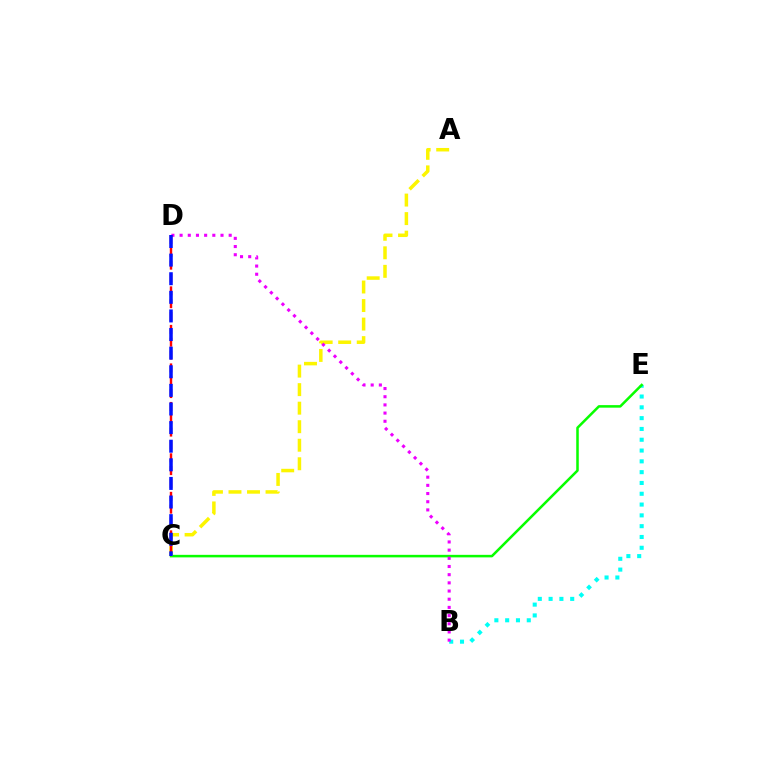{('B', 'E'): [{'color': '#00fff6', 'line_style': 'dotted', 'thickness': 2.94}], ('C', 'E'): [{'color': '#08ff00', 'line_style': 'solid', 'thickness': 1.82}], ('A', 'C'): [{'color': '#fcf500', 'line_style': 'dashed', 'thickness': 2.52}], ('B', 'D'): [{'color': '#ee00ff', 'line_style': 'dotted', 'thickness': 2.22}], ('C', 'D'): [{'color': '#ff0000', 'line_style': 'dashed', 'thickness': 1.74}, {'color': '#0010ff', 'line_style': 'dashed', 'thickness': 2.53}]}